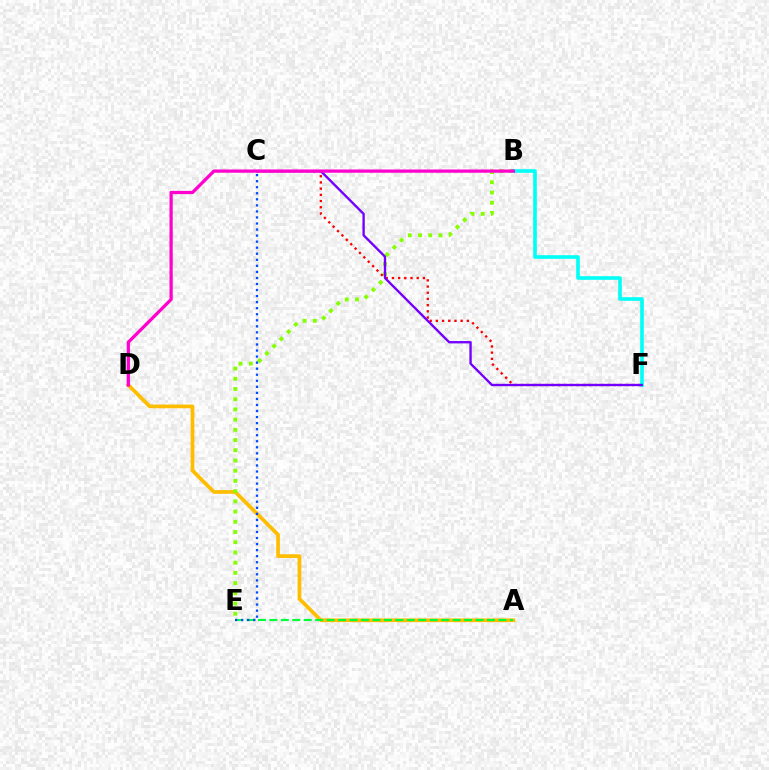{('A', 'D'): [{'color': '#ffbd00', 'line_style': 'solid', 'thickness': 2.67}], ('A', 'E'): [{'color': '#00ff39', 'line_style': 'dashed', 'thickness': 1.56}], ('B', 'E'): [{'color': '#84ff00', 'line_style': 'dotted', 'thickness': 2.78}], ('B', 'F'): [{'color': '#00fff6', 'line_style': 'solid', 'thickness': 2.61}], ('C', 'F'): [{'color': '#ff0000', 'line_style': 'dotted', 'thickness': 1.68}, {'color': '#7200ff', 'line_style': 'solid', 'thickness': 1.7}], ('B', 'D'): [{'color': '#ff00cf', 'line_style': 'solid', 'thickness': 2.34}], ('C', 'E'): [{'color': '#004bff', 'line_style': 'dotted', 'thickness': 1.64}]}